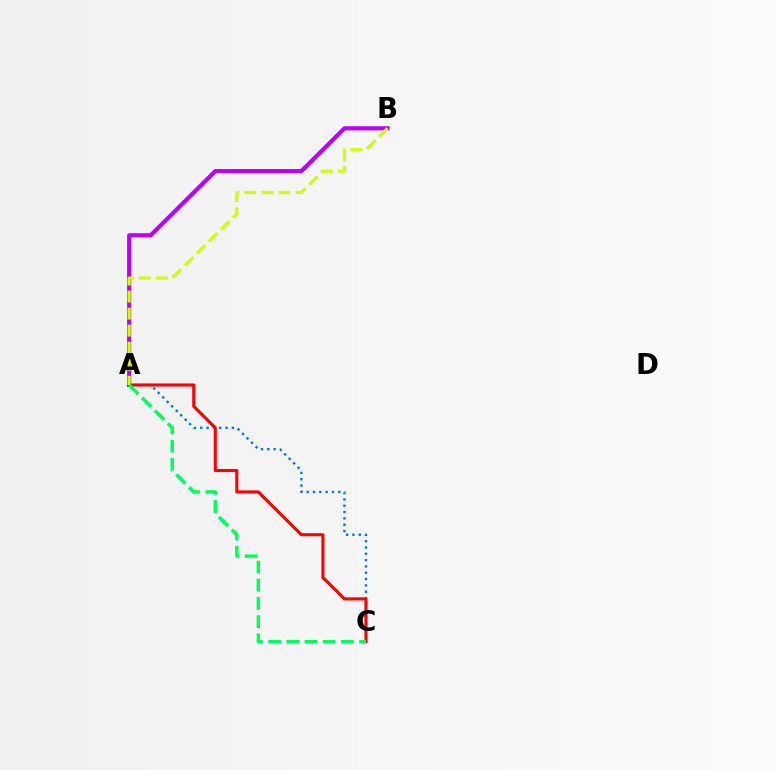{('A', 'C'): [{'color': '#0074ff', 'line_style': 'dotted', 'thickness': 1.72}, {'color': '#ff0000', 'line_style': 'solid', 'thickness': 2.22}, {'color': '#00ff5c', 'line_style': 'dashed', 'thickness': 2.47}], ('A', 'B'): [{'color': '#b900ff', 'line_style': 'solid', 'thickness': 2.99}, {'color': '#d1ff00', 'line_style': 'dashed', 'thickness': 2.31}]}